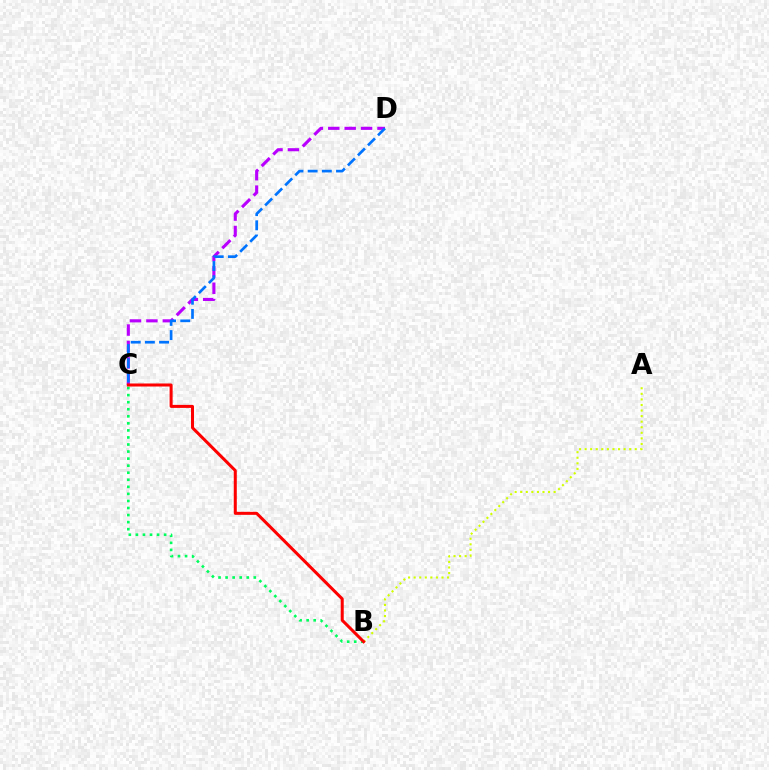{('C', 'D'): [{'color': '#b900ff', 'line_style': 'dashed', 'thickness': 2.23}, {'color': '#0074ff', 'line_style': 'dashed', 'thickness': 1.93}], ('B', 'C'): [{'color': '#00ff5c', 'line_style': 'dotted', 'thickness': 1.92}, {'color': '#ff0000', 'line_style': 'solid', 'thickness': 2.18}], ('A', 'B'): [{'color': '#d1ff00', 'line_style': 'dotted', 'thickness': 1.51}]}